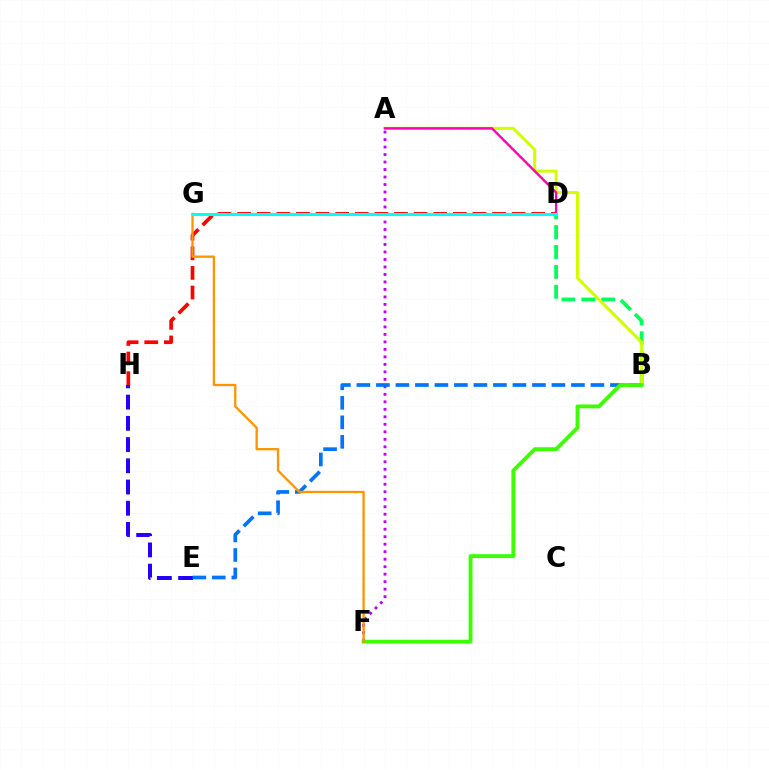{('E', 'H'): [{'color': '#2500ff', 'line_style': 'dashed', 'thickness': 2.88}], ('B', 'D'): [{'color': '#00ff5c', 'line_style': 'dashed', 'thickness': 2.7}], ('A', 'B'): [{'color': '#d1ff00', 'line_style': 'solid', 'thickness': 2.17}], ('A', 'F'): [{'color': '#b900ff', 'line_style': 'dotted', 'thickness': 2.04}], ('D', 'H'): [{'color': '#ff0000', 'line_style': 'dashed', 'thickness': 2.66}], ('B', 'E'): [{'color': '#0074ff', 'line_style': 'dashed', 'thickness': 2.65}], ('A', 'D'): [{'color': '#ff00ac', 'line_style': 'solid', 'thickness': 1.7}], ('B', 'F'): [{'color': '#3dff00', 'line_style': 'solid', 'thickness': 2.77}], ('F', 'G'): [{'color': '#ff9400', 'line_style': 'solid', 'thickness': 1.65}], ('D', 'G'): [{'color': '#00fff6', 'line_style': 'solid', 'thickness': 2.2}]}